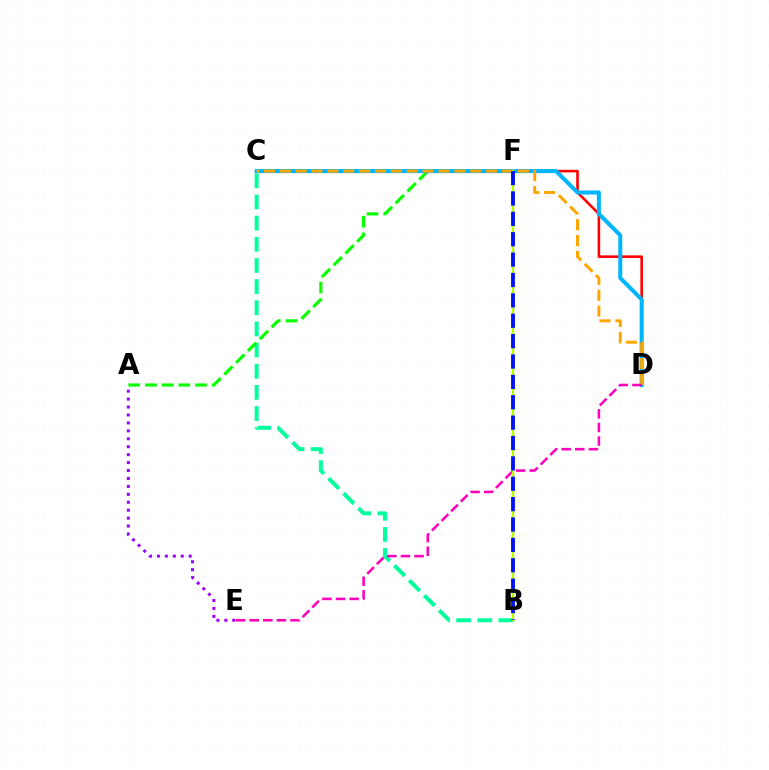{('A', 'E'): [{'color': '#9b00ff', 'line_style': 'dotted', 'thickness': 2.16}], ('B', 'C'): [{'color': '#00ff9d', 'line_style': 'dashed', 'thickness': 2.87}], ('D', 'F'): [{'color': '#ff0000', 'line_style': 'solid', 'thickness': 1.86}], ('A', 'F'): [{'color': '#08ff00', 'line_style': 'dashed', 'thickness': 2.27}], ('C', 'D'): [{'color': '#00b5ff', 'line_style': 'solid', 'thickness': 2.9}, {'color': '#ffa500', 'line_style': 'dashed', 'thickness': 2.16}], ('D', 'E'): [{'color': '#ff00bd', 'line_style': 'dashed', 'thickness': 1.85}], ('B', 'F'): [{'color': '#b3ff00', 'line_style': 'solid', 'thickness': 1.79}, {'color': '#0010ff', 'line_style': 'dashed', 'thickness': 2.77}]}